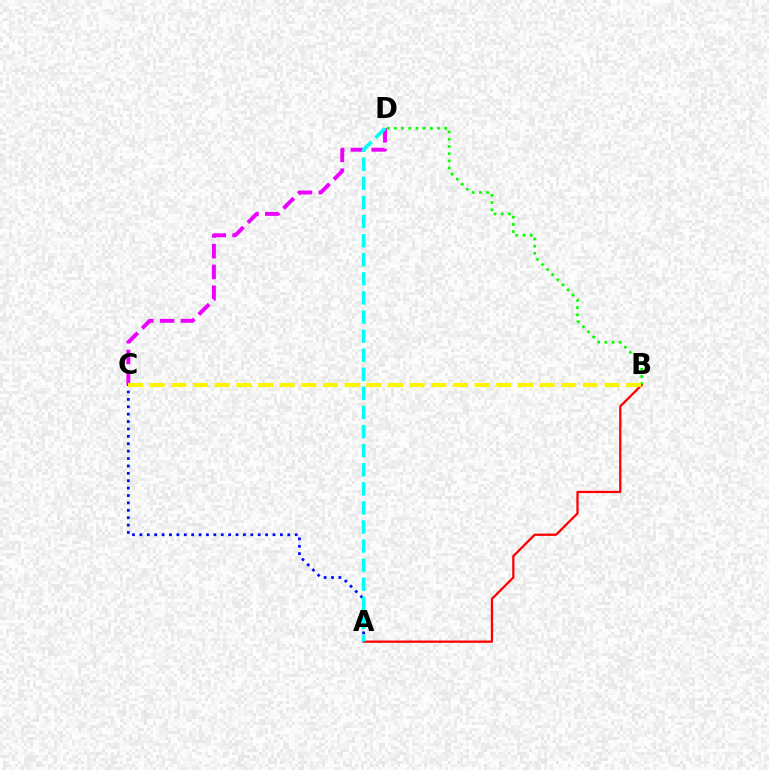{('B', 'D'): [{'color': '#08ff00', 'line_style': 'dotted', 'thickness': 1.96}], ('C', 'D'): [{'color': '#ee00ff', 'line_style': 'dashed', 'thickness': 2.82}], ('A', 'B'): [{'color': '#ff0000', 'line_style': 'solid', 'thickness': 1.64}], ('A', 'C'): [{'color': '#0010ff', 'line_style': 'dotted', 'thickness': 2.01}], ('B', 'C'): [{'color': '#fcf500', 'line_style': 'dashed', 'thickness': 2.94}], ('A', 'D'): [{'color': '#00fff6', 'line_style': 'dashed', 'thickness': 2.59}]}